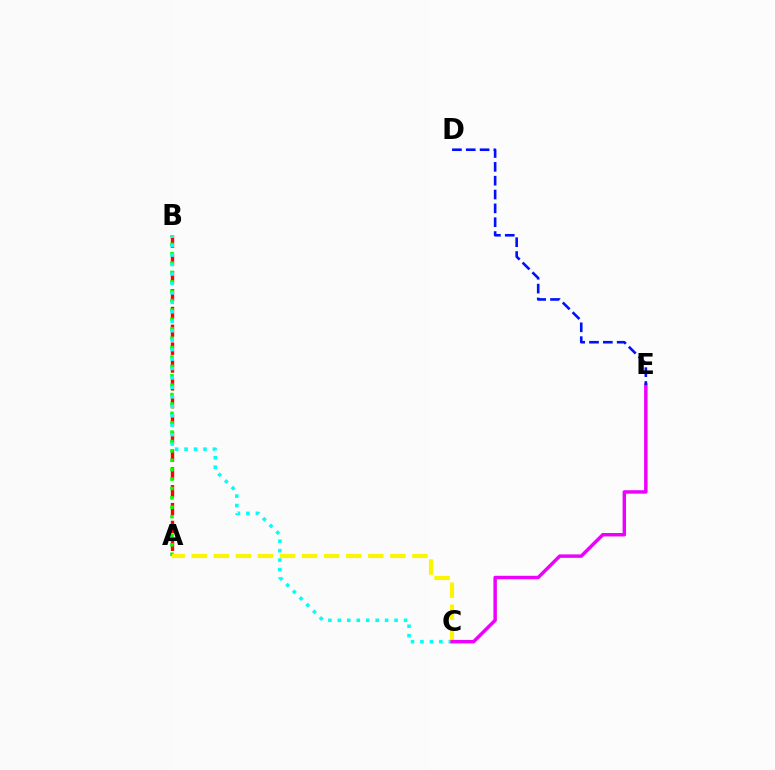{('A', 'B'): [{'color': '#ff0000', 'line_style': 'dashed', 'thickness': 2.42}, {'color': '#08ff00', 'line_style': 'dotted', 'thickness': 2.55}], ('B', 'C'): [{'color': '#00fff6', 'line_style': 'dotted', 'thickness': 2.57}], ('A', 'C'): [{'color': '#fcf500', 'line_style': 'dashed', 'thickness': 3.0}], ('C', 'E'): [{'color': '#ee00ff', 'line_style': 'solid', 'thickness': 2.48}], ('D', 'E'): [{'color': '#0010ff', 'line_style': 'dashed', 'thickness': 1.88}]}